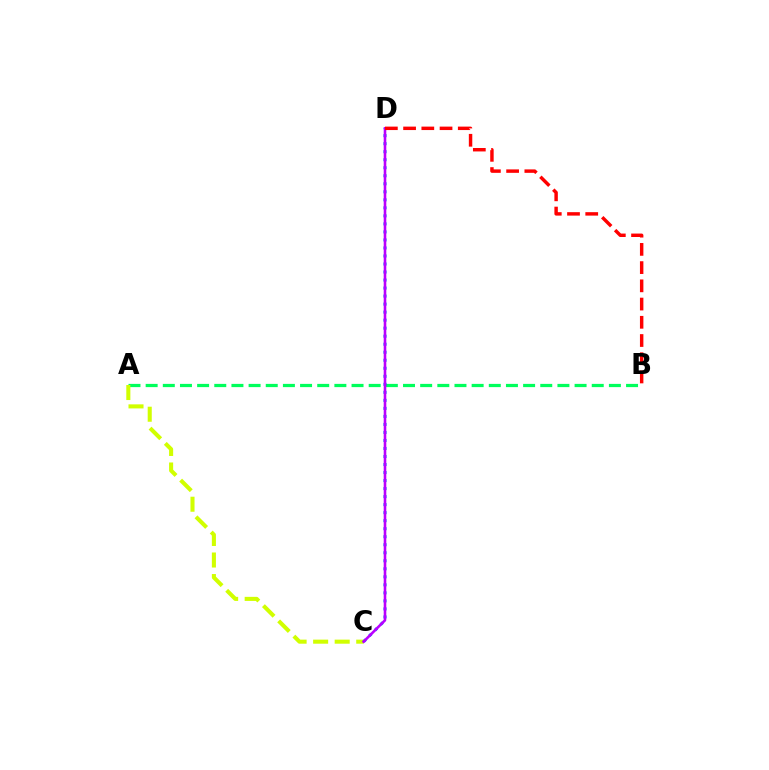{('A', 'B'): [{'color': '#00ff5c', 'line_style': 'dashed', 'thickness': 2.33}], ('A', 'C'): [{'color': '#d1ff00', 'line_style': 'dashed', 'thickness': 2.93}], ('C', 'D'): [{'color': '#0074ff', 'line_style': 'dotted', 'thickness': 2.18}, {'color': '#b900ff', 'line_style': 'solid', 'thickness': 1.87}], ('B', 'D'): [{'color': '#ff0000', 'line_style': 'dashed', 'thickness': 2.48}]}